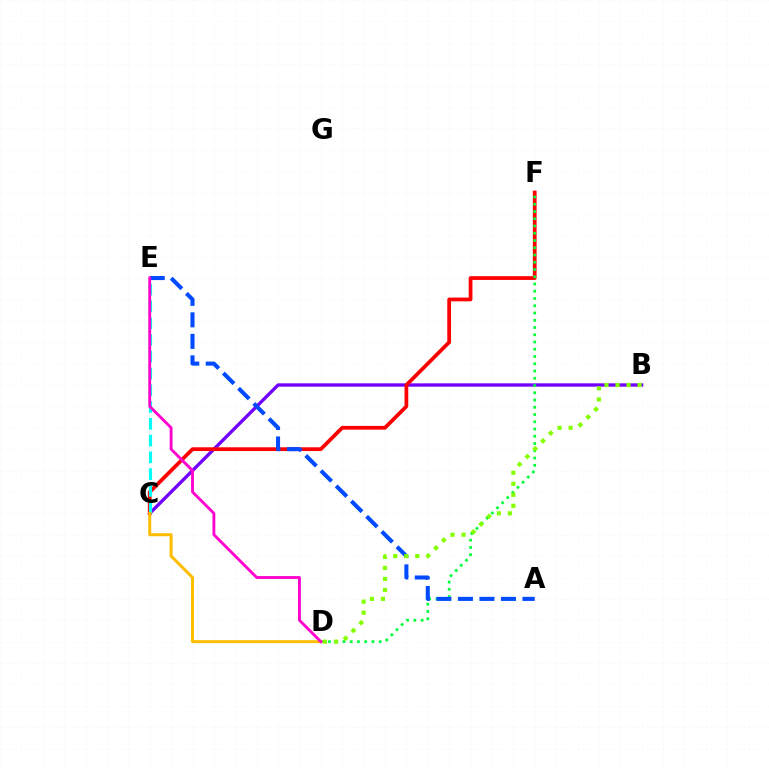{('B', 'C'): [{'color': '#7200ff', 'line_style': 'solid', 'thickness': 2.39}], ('C', 'F'): [{'color': '#ff0000', 'line_style': 'solid', 'thickness': 2.7}], ('C', 'E'): [{'color': '#00fff6', 'line_style': 'dashed', 'thickness': 2.28}], ('D', 'F'): [{'color': '#00ff39', 'line_style': 'dotted', 'thickness': 1.97}], ('A', 'E'): [{'color': '#004bff', 'line_style': 'dashed', 'thickness': 2.92}], ('C', 'D'): [{'color': '#ffbd00', 'line_style': 'solid', 'thickness': 2.16}], ('B', 'D'): [{'color': '#84ff00', 'line_style': 'dotted', 'thickness': 3.0}], ('D', 'E'): [{'color': '#ff00cf', 'line_style': 'solid', 'thickness': 2.05}]}